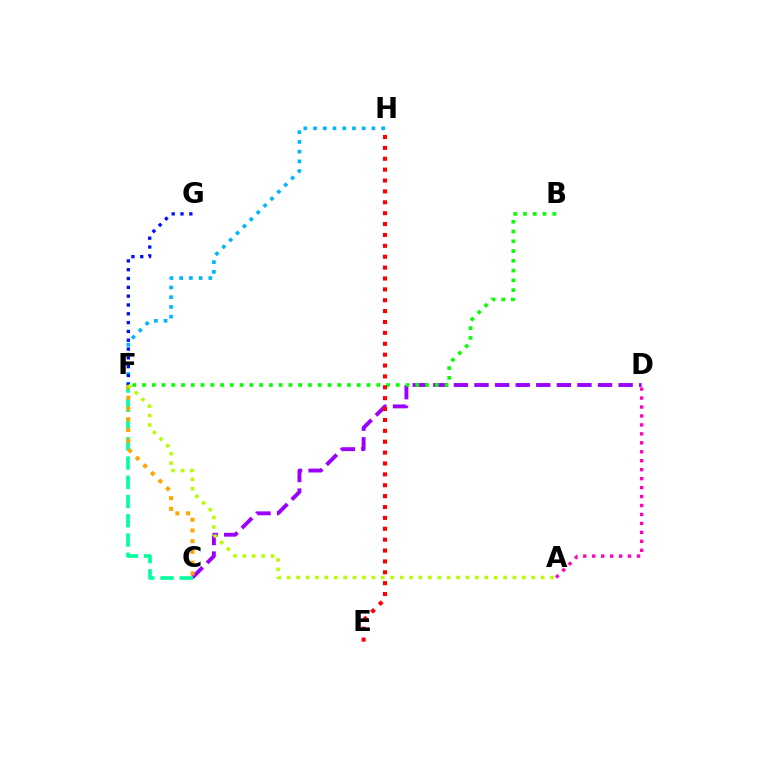{('C', 'D'): [{'color': '#9b00ff', 'line_style': 'dashed', 'thickness': 2.8}], ('F', 'H'): [{'color': '#00b5ff', 'line_style': 'dotted', 'thickness': 2.64}], ('A', 'D'): [{'color': '#ff00bd', 'line_style': 'dotted', 'thickness': 2.43}], ('C', 'F'): [{'color': '#00ff9d', 'line_style': 'dashed', 'thickness': 2.62}, {'color': '#ffa500', 'line_style': 'dotted', 'thickness': 2.92}], ('F', 'G'): [{'color': '#0010ff', 'line_style': 'dotted', 'thickness': 2.4}], ('B', 'F'): [{'color': '#08ff00', 'line_style': 'dotted', 'thickness': 2.65}], ('E', 'H'): [{'color': '#ff0000', 'line_style': 'dotted', 'thickness': 2.96}], ('A', 'F'): [{'color': '#b3ff00', 'line_style': 'dotted', 'thickness': 2.56}]}